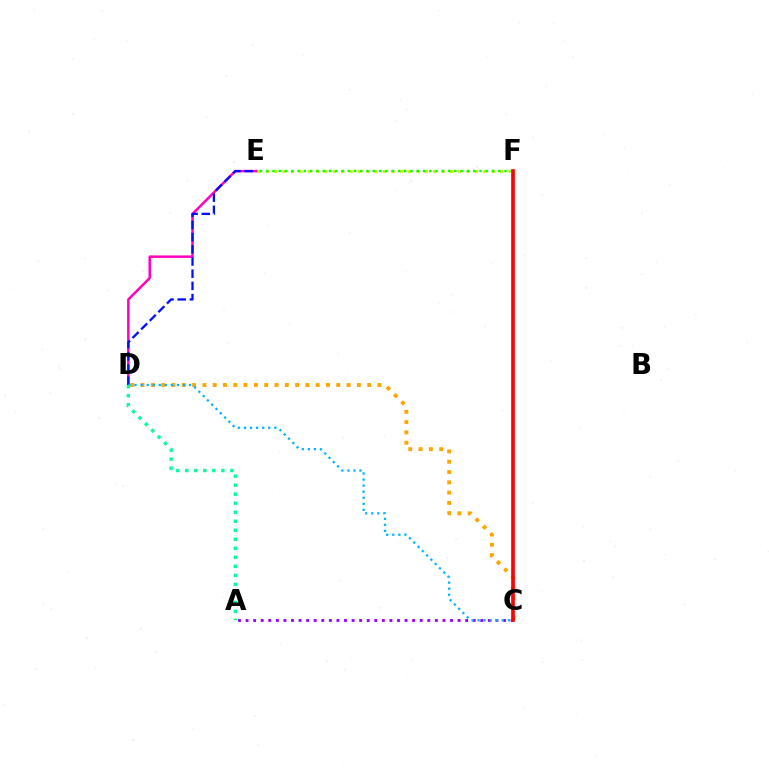{('D', 'E'): [{'color': '#ff00bd', 'line_style': 'solid', 'thickness': 1.79}, {'color': '#0010ff', 'line_style': 'dashed', 'thickness': 1.65}], ('C', 'D'): [{'color': '#ffa500', 'line_style': 'dotted', 'thickness': 2.8}, {'color': '#00b5ff', 'line_style': 'dotted', 'thickness': 1.65}], ('E', 'F'): [{'color': '#b3ff00', 'line_style': 'dotted', 'thickness': 2.27}, {'color': '#08ff00', 'line_style': 'dotted', 'thickness': 1.7}], ('A', 'C'): [{'color': '#9b00ff', 'line_style': 'dotted', 'thickness': 2.06}], ('C', 'F'): [{'color': '#ff0000', 'line_style': 'solid', 'thickness': 2.63}], ('A', 'D'): [{'color': '#00ff9d', 'line_style': 'dotted', 'thickness': 2.45}]}